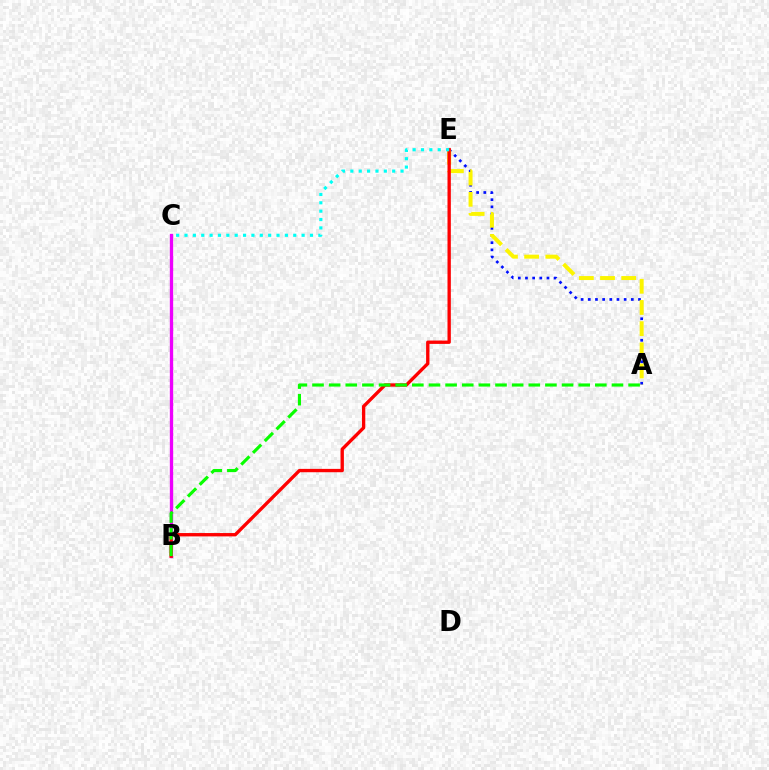{('A', 'E'): [{'color': '#0010ff', 'line_style': 'dotted', 'thickness': 1.95}, {'color': '#fcf500', 'line_style': 'dashed', 'thickness': 2.88}], ('B', 'C'): [{'color': '#ee00ff', 'line_style': 'solid', 'thickness': 2.39}], ('B', 'E'): [{'color': '#ff0000', 'line_style': 'solid', 'thickness': 2.41}], ('A', 'B'): [{'color': '#08ff00', 'line_style': 'dashed', 'thickness': 2.26}], ('C', 'E'): [{'color': '#00fff6', 'line_style': 'dotted', 'thickness': 2.27}]}